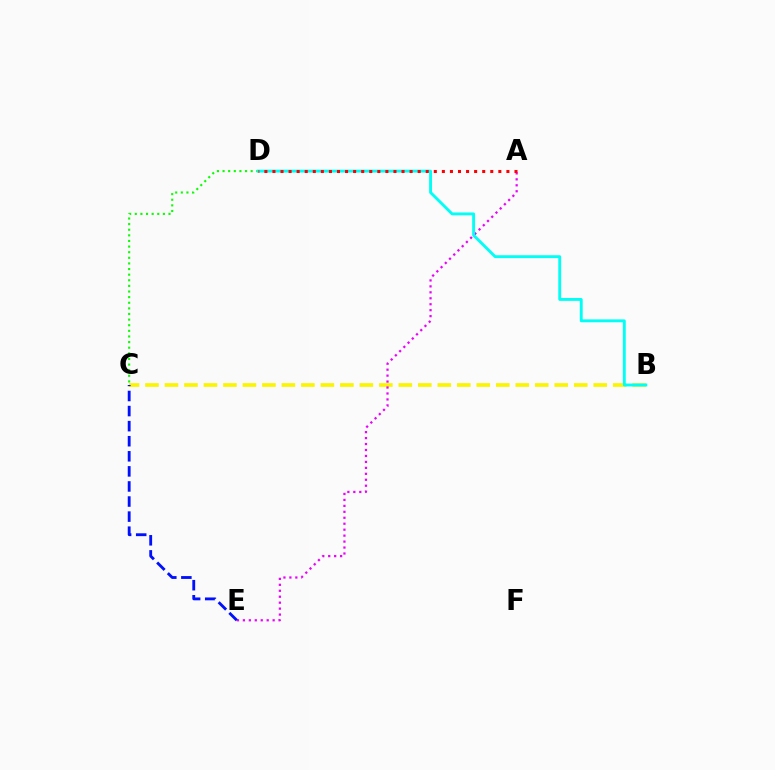{('B', 'C'): [{'color': '#fcf500', 'line_style': 'dashed', 'thickness': 2.65}], ('C', 'D'): [{'color': '#08ff00', 'line_style': 'dotted', 'thickness': 1.53}], ('A', 'E'): [{'color': '#ee00ff', 'line_style': 'dotted', 'thickness': 1.62}], ('B', 'D'): [{'color': '#00fff6', 'line_style': 'solid', 'thickness': 2.07}], ('A', 'D'): [{'color': '#ff0000', 'line_style': 'dotted', 'thickness': 2.19}], ('C', 'E'): [{'color': '#0010ff', 'line_style': 'dashed', 'thickness': 2.05}]}